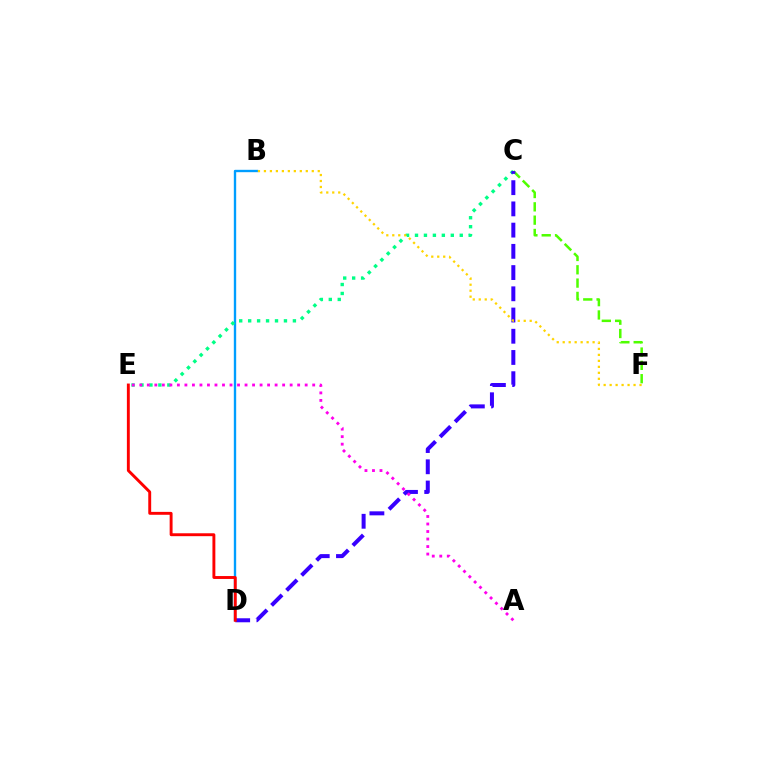{('C', 'F'): [{'color': '#4fff00', 'line_style': 'dashed', 'thickness': 1.81}], ('B', 'D'): [{'color': '#009eff', 'line_style': 'solid', 'thickness': 1.7}], ('C', 'E'): [{'color': '#00ff86', 'line_style': 'dotted', 'thickness': 2.43}], ('C', 'D'): [{'color': '#3700ff', 'line_style': 'dashed', 'thickness': 2.88}], ('D', 'E'): [{'color': '#ff0000', 'line_style': 'solid', 'thickness': 2.09}], ('B', 'F'): [{'color': '#ffd500', 'line_style': 'dotted', 'thickness': 1.62}], ('A', 'E'): [{'color': '#ff00ed', 'line_style': 'dotted', 'thickness': 2.04}]}